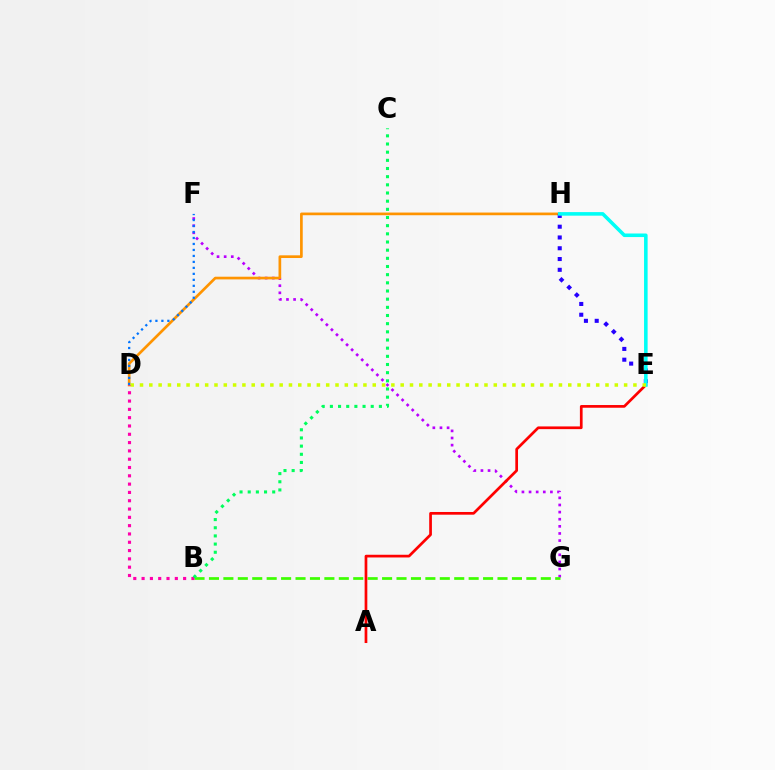{('F', 'G'): [{'color': '#b900ff', 'line_style': 'dotted', 'thickness': 1.93}], ('D', 'H'): [{'color': '#ff9400', 'line_style': 'solid', 'thickness': 1.93}], ('E', 'H'): [{'color': '#2500ff', 'line_style': 'dotted', 'thickness': 2.93}, {'color': '#00fff6', 'line_style': 'solid', 'thickness': 2.57}], ('B', 'G'): [{'color': '#3dff00', 'line_style': 'dashed', 'thickness': 1.96}], ('D', 'F'): [{'color': '#0074ff', 'line_style': 'dotted', 'thickness': 1.62}], ('A', 'E'): [{'color': '#ff0000', 'line_style': 'solid', 'thickness': 1.95}], ('D', 'E'): [{'color': '#d1ff00', 'line_style': 'dotted', 'thickness': 2.53}], ('B', 'D'): [{'color': '#ff00ac', 'line_style': 'dotted', 'thickness': 2.26}], ('B', 'C'): [{'color': '#00ff5c', 'line_style': 'dotted', 'thickness': 2.22}]}